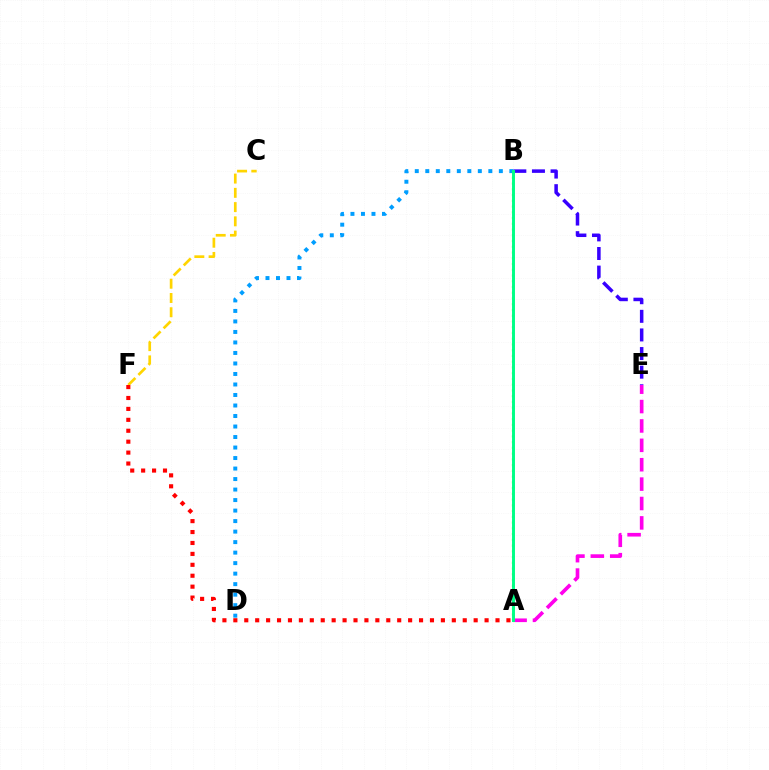{('C', 'F'): [{'color': '#ffd500', 'line_style': 'dashed', 'thickness': 1.94}], ('B', 'E'): [{'color': '#3700ff', 'line_style': 'dashed', 'thickness': 2.53}], ('B', 'D'): [{'color': '#009eff', 'line_style': 'dotted', 'thickness': 2.86}], ('A', 'E'): [{'color': '#ff00ed', 'line_style': 'dashed', 'thickness': 2.63}], ('A', 'F'): [{'color': '#ff0000', 'line_style': 'dotted', 'thickness': 2.97}], ('A', 'B'): [{'color': '#4fff00', 'line_style': 'dotted', 'thickness': 1.56}, {'color': '#00ff86', 'line_style': 'solid', 'thickness': 2.12}]}